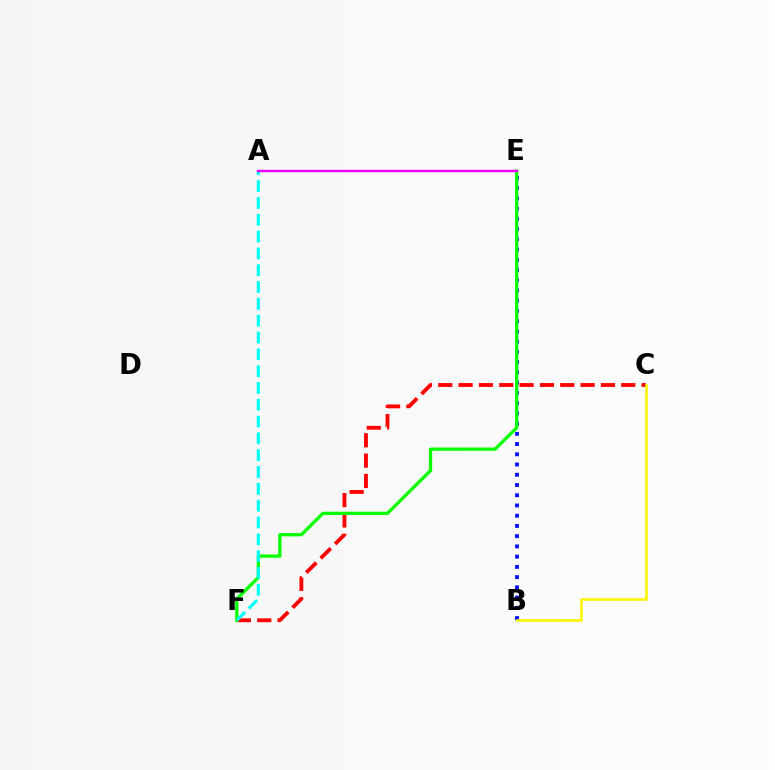{('C', 'F'): [{'color': '#ff0000', 'line_style': 'dashed', 'thickness': 2.76}], ('B', 'E'): [{'color': '#0010ff', 'line_style': 'dotted', 'thickness': 2.78}], ('E', 'F'): [{'color': '#08ff00', 'line_style': 'solid', 'thickness': 2.35}], ('B', 'C'): [{'color': '#fcf500', 'line_style': 'solid', 'thickness': 1.88}], ('A', 'F'): [{'color': '#00fff6', 'line_style': 'dashed', 'thickness': 2.28}], ('A', 'E'): [{'color': '#ee00ff', 'line_style': 'solid', 'thickness': 1.75}]}